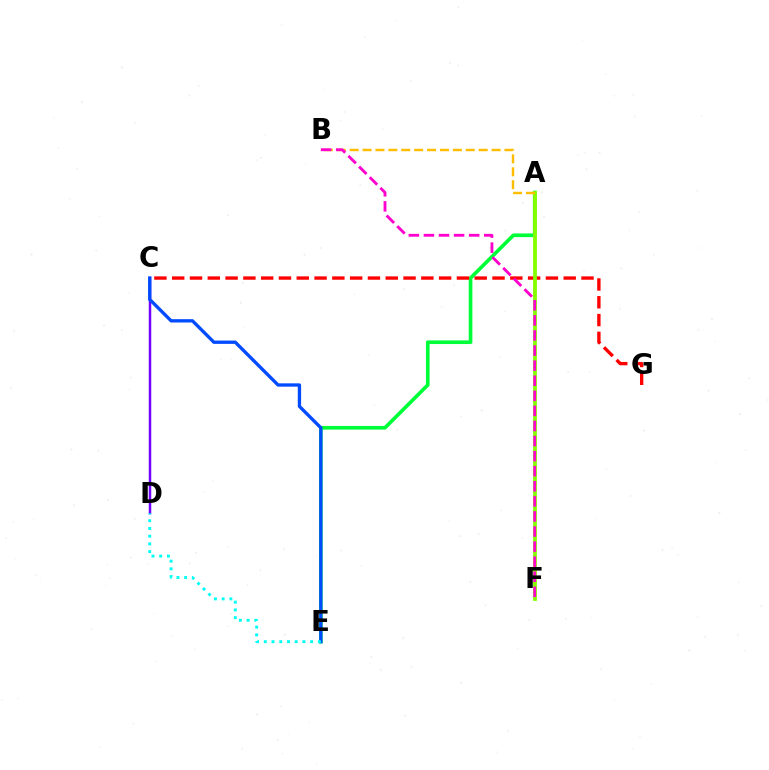{('C', 'D'): [{'color': '#7200ff', 'line_style': 'solid', 'thickness': 1.79}], ('A', 'E'): [{'color': '#00ff39', 'line_style': 'solid', 'thickness': 2.64}], ('C', 'G'): [{'color': '#ff0000', 'line_style': 'dashed', 'thickness': 2.42}], ('A', 'F'): [{'color': '#84ff00', 'line_style': 'solid', 'thickness': 2.73}], ('A', 'B'): [{'color': '#ffbd00', 'line_style': 'dashed', 'thickness': 1.75}], ('C', 'E'): [{'color': '#004bff', 'line_style': 'solid', 'thickness': 2.39}], ('D', 'E'): [{'color': '#00fff6', 'line_style': 'dotted', 'thickness': 2.1}], ('B', 'F'): [{'color': '#ff00cf', 'line_style': 'dashed', 'thickness': 2.05}]}